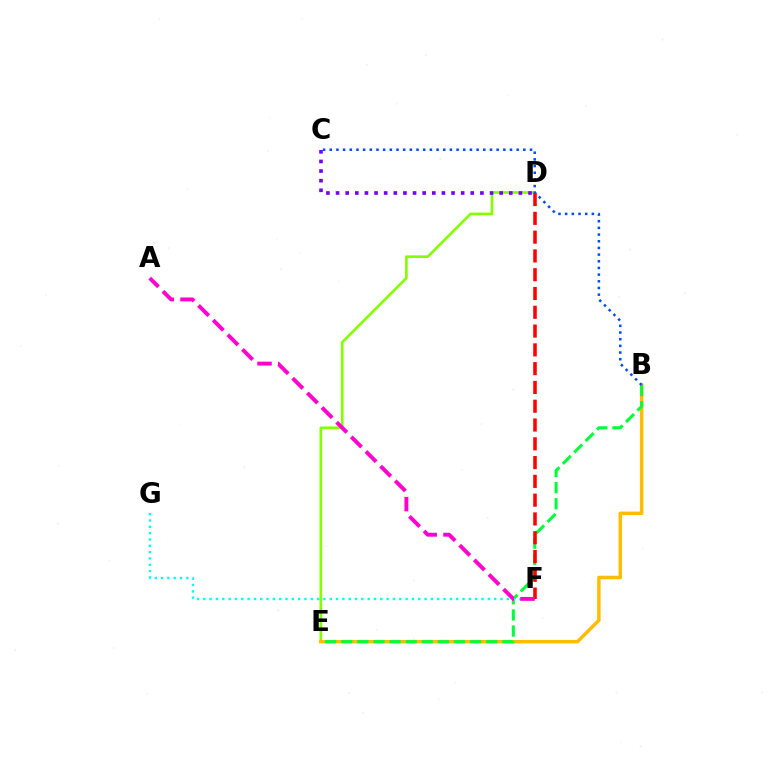{('D', 'E'): [{'color': '#84ff00', 'line_style': 'solid', 'thickness': 1.92}], ('B', 'E'): [{'color': '#ffbd00', 'line_style': 'solid', 'thickness': 2.51}, {'color': '#00ff39', 'line_style': 'dashed', 'thickness': 2.19}], ('B', 'C'): [{'color': '#004bff', 'line_style': 'dotted', 'thickness': 1.81}], ('F', 'G'): [{'color': '#00fff6', 'line_style': 'dotted', 'thickness': 1.72}], ('D', 'F'): [{'color': '#ff0000', 'line_style': 'dashed', 'thickness': 2.55}], ('C', 'D'): [{'color': '#7200ff', 'line_style': 'dotted', 'thickness': 2.61}], ('A', 'F'): [{'color': '#ff00cf', 'line_style': 'dashed', 'thickness': 2.81}]}